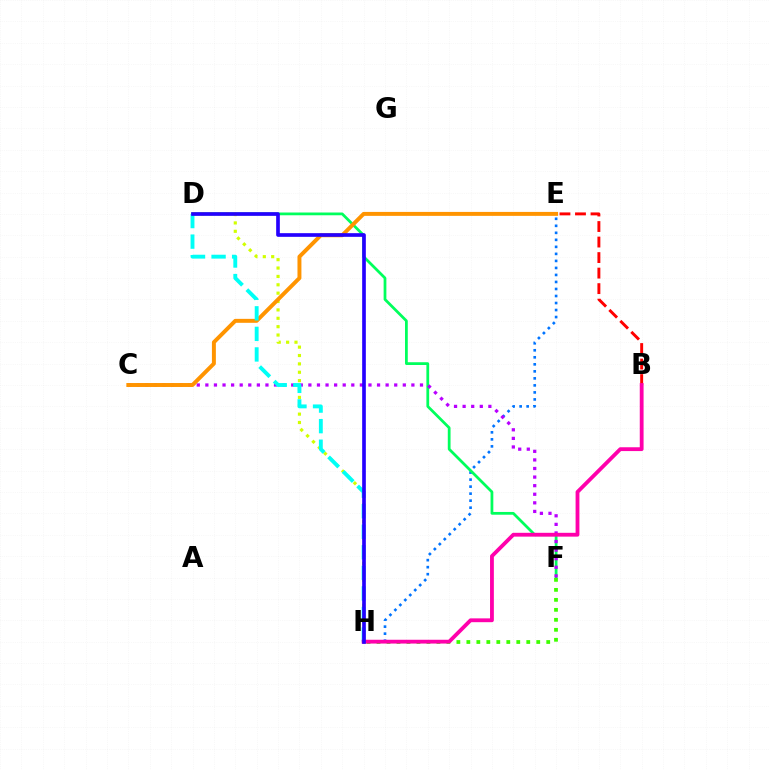{('E', 'H'): [{'color': '#0074ff', 'line_style': 'dotted', 'thickness': 1.91}], ('D', 'F'): [{'color': '#00ff5c', 'line_style': 'solid', 'thickness': 1.99}], ('D', 'H'): [{'color': '#d1ff00', 'line_style': 'dotted', 'thickness': 2.28}, {'color': '#00fff6', 'line_style': 'dashed', 'thickness': 2.79}, {'color': '#2500ff', 'line_style': 'solid', 'thickness': 2.64}], ('F', 'H'): [{'color': '#3dff00', 'line_style': 'dotted', 'thickness': 2.71}], ('C', 'F'): [{'color': '#b900ff', 'line_style': 'dotted', 'thickness': 2.33}], ('B', 'E'): [{'color': '#ff0000', 'line_style': 'dashed', 'thickness': 2.11}], ('C', 'E'): [{'color': '#ff9400', 'line_style': 'solid', 'thickness': 2.84}], ('B', 'H'): [{'color': '#ff00ac', 'line_style': 'solid', 'thickness': 2.75}]}